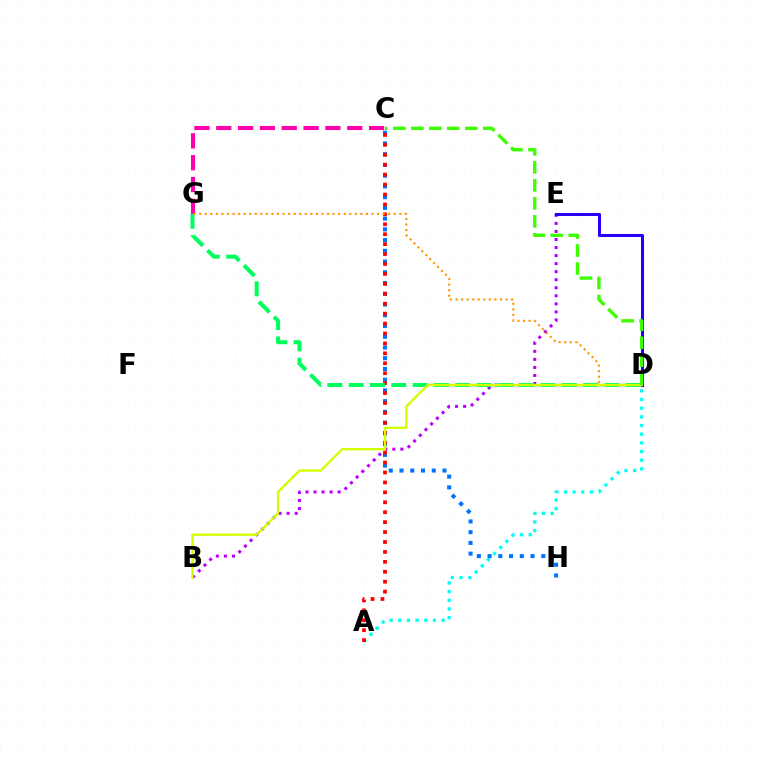{('A', 'D'): [{'color': '#00fff6', 'line_style': 'dotted', 'thickness': 2.36}], ('C', 'G'): [{'color': '#ff00ac', 'line_style': 'dashed', 'thickness': 2.97}], ('B', 'E'): [{'color': '#b900ff', 'line_style': 'dotted', 'thickness': 2.19}], ('C', 'H'): [{'color': '#0074ff', 'line_style': 'dotted', 'thickness': 2.92}], ('D', 'E'): [{'color': '#2500ff', 'line_style': 'solid', 'thickness': 2.19}], ('A', 'C'): [{'color': '#ff0000', 'line_style': 'dotted', 'thickness': 2.7}], ('D', 'G'): [{'color': '#00ff5c', 'line_style': 'dashed', 'thickness': 2.9}, {'color': '#ff9400', 'line_style': 'dotted', 'thickness': 1.51}], ('B', 'D'): [{'color': '#d1ff00', 'line_style': 'solid', 'thickness': 1.68}], ('C', 'D'): [{'color': '#3dff00', 'line_style': 'dashed', 'thickness': 2.44}]}